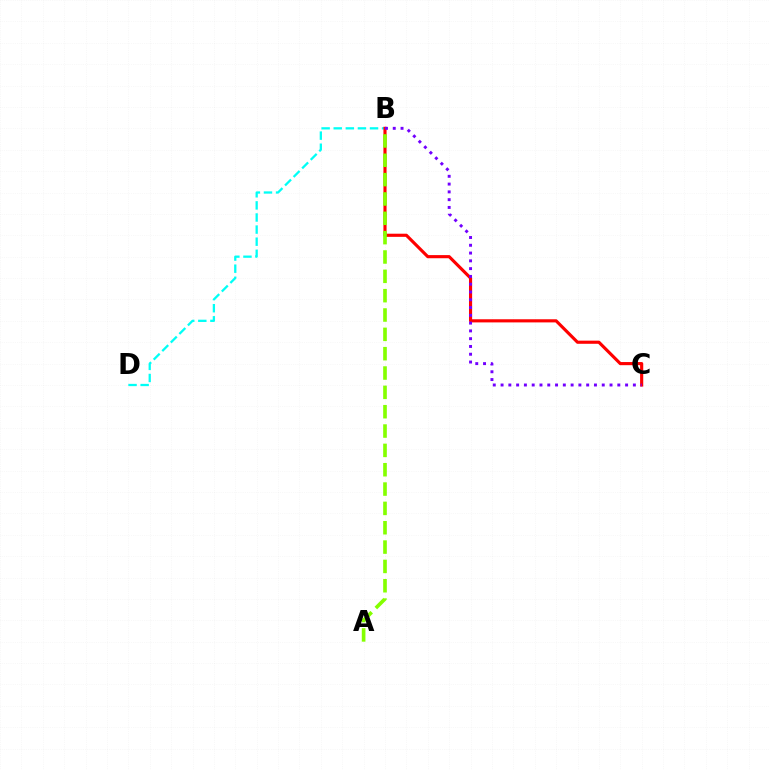{('B', 'D'): [{'color': '#00fff6', 'line_style': 'dashed', 'thickness': 1.64}], ('B', 'C'): [{'color': '#ff0000', 'line_style': 'solid', 'thickness': 2.26}, {'color': '#7200ff', 'line_style': 'dotted', 'thickness': 2.11}], ('A', 'B'): [{'color': '#84ff00', 'line_style': 'dashed', 'thickness': 2.63}]}